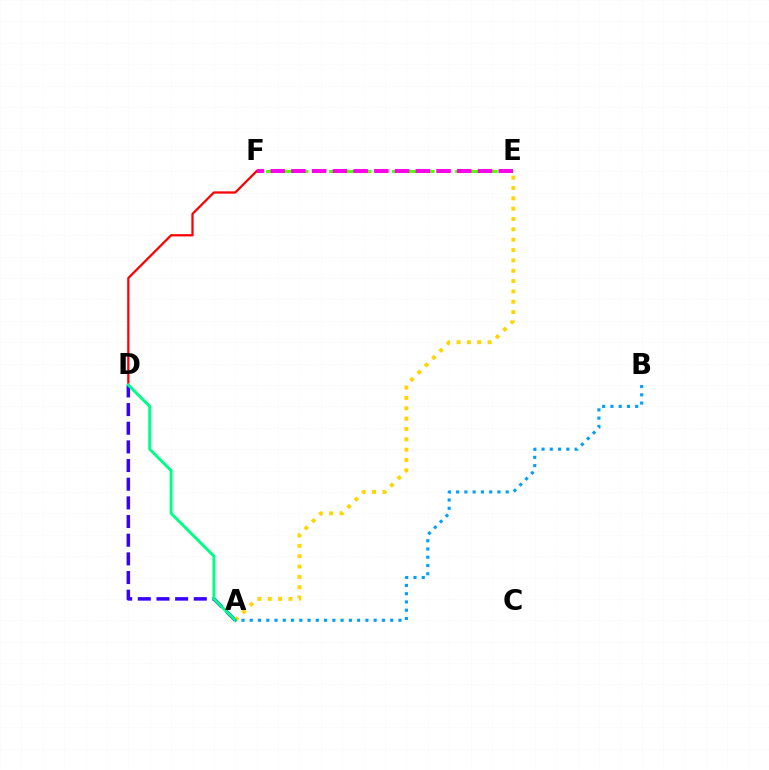{('E', 'F'): [{'color': '#4fff00', 'line_style': 'dashed', 'thickness': 2.14}, {'color': '#ff00ed', 'line_style': 'dashed', 'thickness': 2.82}], ('D', 'F'): [{'color': '#ff0000', 'line_style': 'solid', 'thickness': 1.63}], ('A', 'D'): [{'color': '#3700ff', 'line_style': 'dashed', 'thickness': 2.54}, {'color': '#00ff86', 'line_style': 'solid', 'thickness': 2.13}], ('A', 'E'): [{'color': '#ffd500', 'line_style': 'dotted', 'thickness': 2.81}], ('A', 'B'): [{'color': '#009eff', 'line_style': 'dotted', 'thickness': 2.24}]}